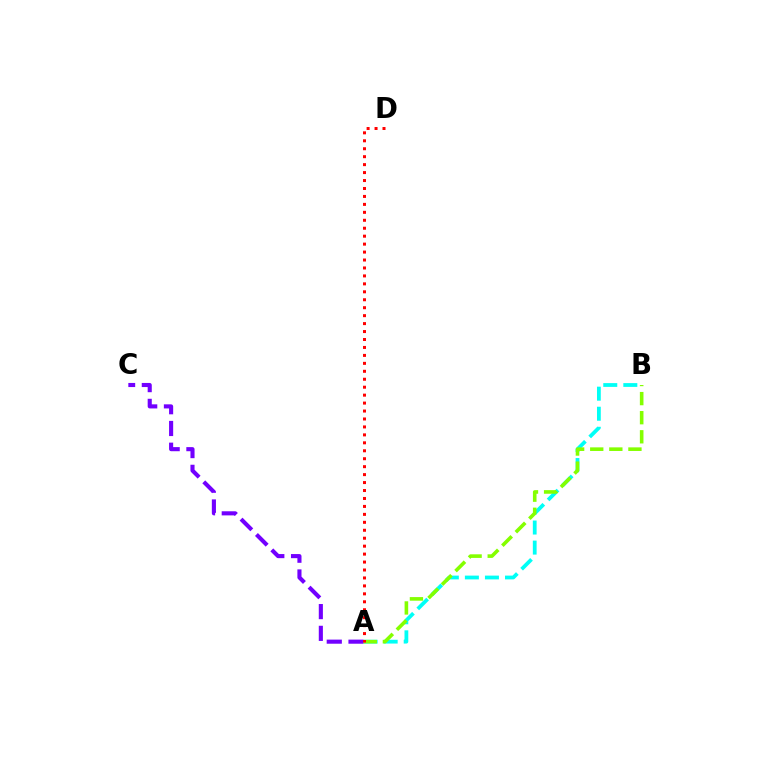{('A', 'B'): [{'color': '#00fff6', 'line_style': 'dashed', 'thickness': 2.72}, {'color': '#84ff00', 'line_style': 'dashed', 'thickness': 2.59}], ('A', 'C'): [{'color': '#7200ff', 'line_style': 'dashed', 'thickness': 2.95}], ('A', 'D'): [{'color': '#ff0000', 'line_style': 'dotted', 'thickness': 2.16}]}